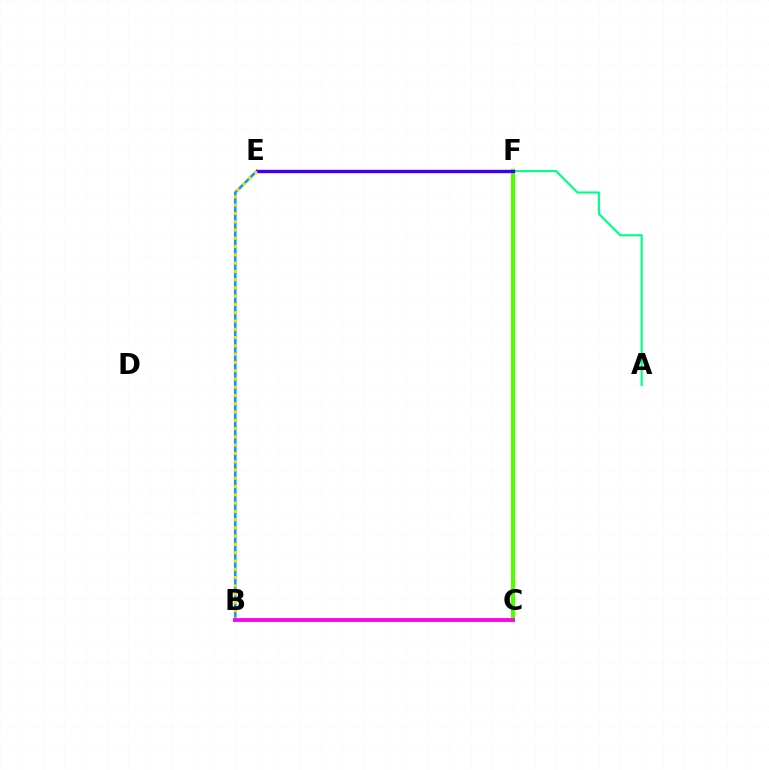{('B', 'E'): [{'color': '#009eff', 'line_style': 'solid', 'thickness': 1.91}, {'color': '#ffd500', 'line_style': 'dotted', 'thickness': 2.25}], ('A', 'F'): [{'color': '#00ff86', 'line_style': 'solid', 'thickness': 1.53}], ('E', 'F'): [{'color': '#ff0000', 'line_style': 'solid', 'thickness': 2.37}, {'color': '#3700ff', 'line_style': 'solid', 'thickness': 2.26}], ('C', 'F'): [{'color': '#4fff00', 'line_style': 'solid', 'thickness': 2.97}], ('B', 'C'): [{'color': '#ff00ed', 'line_style': 'solid', 'thickness': 2.75}]}